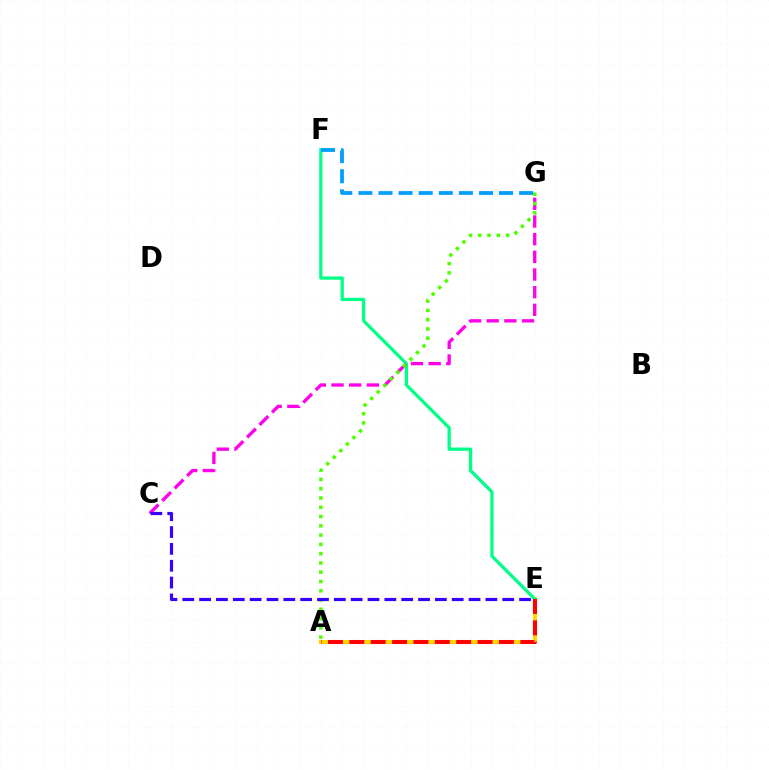{('A', 'E'): [{'color': '#ffd500', 'line_style': 'solid', 'thickness': 2.93}, {'color': '#ff0000', 'line_style': 'dashed', 'thickness': 2.9}], ('E', 'F'): [{'color': '#00ff86', 'line_style': 'solid', 'thickness': 2.35}], ('C', 'G'): [{'color': '#ff00ed', 'line_style': 'dashed', 'thickness': 2.4}], ('A', 'G'): [{'color': '#4fff00', 'line_style': 'dotted', 'thickness': 2.52}], ('F', 'G'): [{'color': '#009eff', 'line_style': 'dashed', 'thickness': 2.73}], ('C', 'E'): [{'color': '#3700ff', 'line_style': 'dashed', 'thickness': 2.29}]}